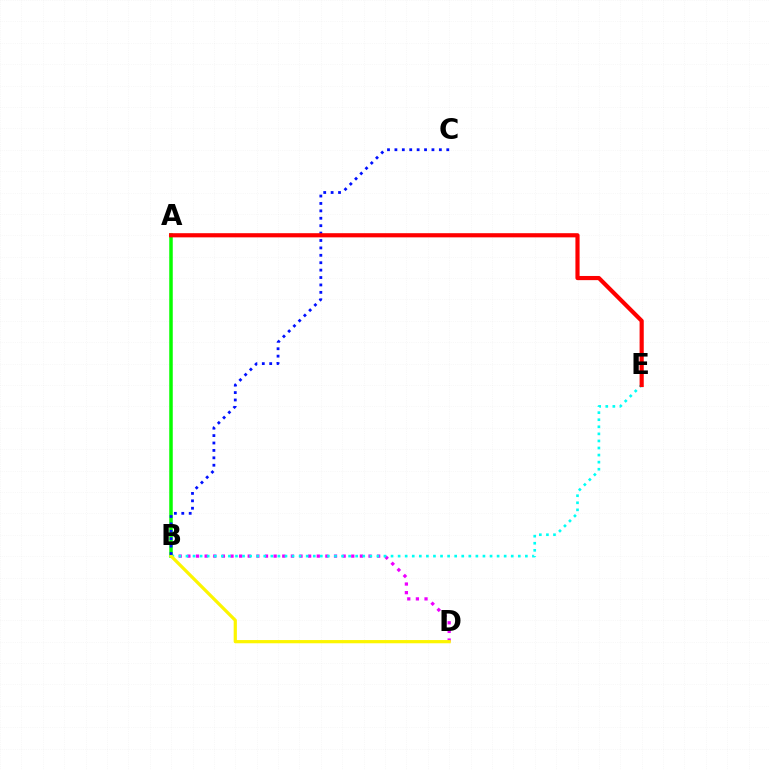{('B', 'D'): [{'color': '#ee00ff', 'line_style': 'dotted', 'thickness': 2.34}, {'color': '#fcf500', 'line_style': 'solid', 'thickness': 2.32}], ('A', 'B'): [{'color': '#08ff00', 'line_style': 'solid', 'thickness': 2.53}], ('B', 'E'): [{'color': '#00fff6', 'line_style': 'dotted', 'thickness': 1.92}], ('B', 'C'): [{'color': '#0010ff', 'line_style': 'dotted', 'thickness': 2.01}], ('A', 'E'): [{'color': '#ff0000', 'line_style': 'solid', 'thickness': 3.0}]}